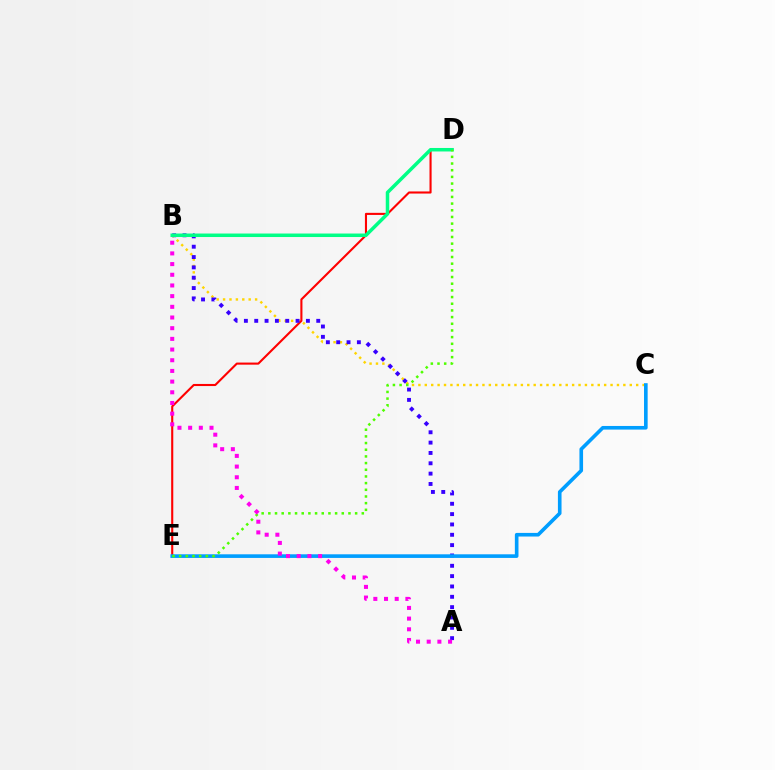{('B', 'C'): [{'color': '#ffd500', 'line_style': 'dotted', 'thickness': 1.74}], ('D', 'E'): [{'color': '#ff0000', 'line_style': 'solid', 'thickness': 1.51}, {'color': '#4fff00', 'line_style': 'dotted', 'thickness': 1.81}], ('A', 'B'): [{'color': '#3700ff', 'line_style': 'dotted', 'thickness': 2.81}, {'color': '#ff00ed', 'line_style': 'dotted', 'thickness': 2.9}], ('C', 'E'): [{'color': '#009eff', 'line_style': 'solid', 'thickness': 2.61}], ('B', 'D'): [{'color': '#00ff86', 'line_style': 'solid', 'thickness': 2.52}]}